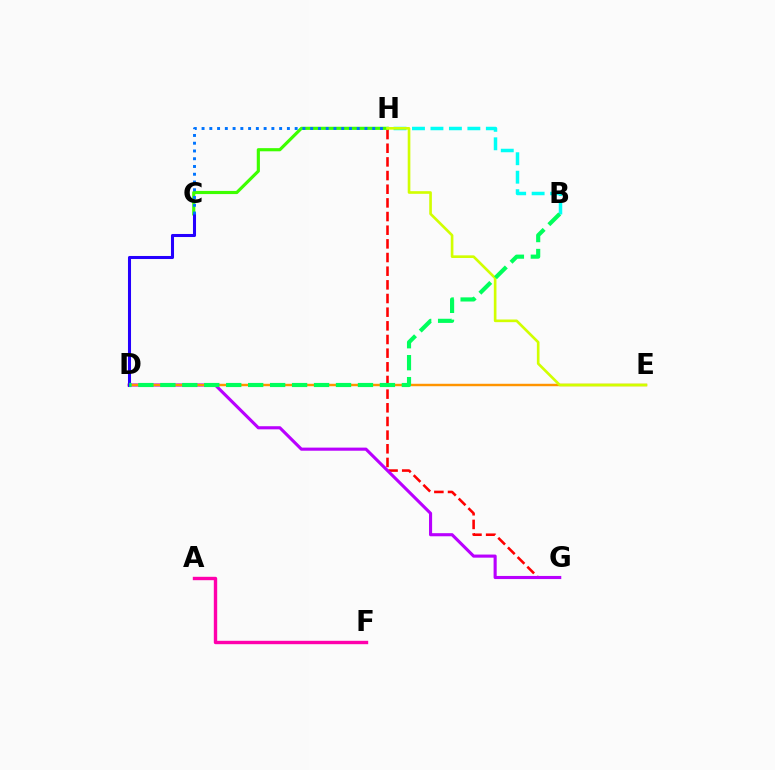{('C', 'H'): [{'color': '#3dff00', 'line_style': 'solid', 'thickness': 2.27}, {'color': '#0074ff', 'line_style': 'dotted', 'thickness': 2.11}], ('G', 'H'): [{'color': '#ff0000', 'line_style': 'dashed', 'thickness': 1.86}], ('D', 'G'): [{'color': '#b900ff', 'line_style': 'solid', 'thickness': 2.24}], ('B', 'H'): [{'color': '#00fff6', 'line_style': 'dashed', 'thickness': 2.51}], ('D', 'E'): [{'color': '#ff9400', 'line_style': 'solid', 'thickness': 1.76}], ('C', 'D'): [{'color': '#2500ff', 'line_style': 'solid', 'thickness': 2.19}], ('E', 'H'): [{'color': '#d1ff00', 'line_style': 'solid', 'thickness': 1.9}], ('A', 'F'): [{'color': '#ff00ac', 'line_style': 'solid', 'thickness': 2.43}], ('B', 'D'): [{'color': '#00ff5c', 'line_style': 'dashed', 'thickness': 2.98}]}